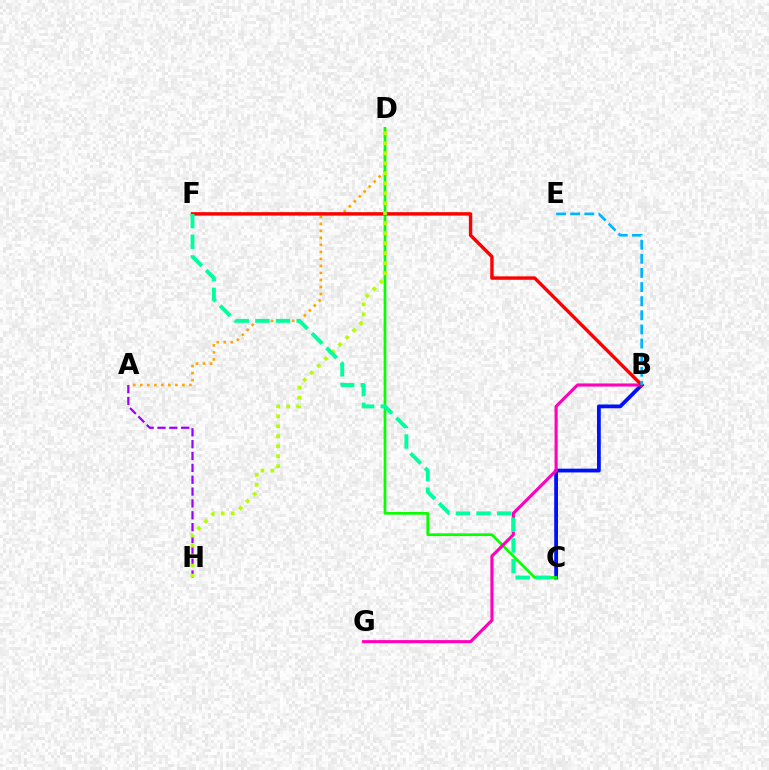{('B', 'C'): [{'color': '#0010ff', 'line_style': 'solid', 'thickness': 2.73}], ('A', 'H'): [{'color': '#9b00ff', 'line_style': 'dashed', 'thickness': 1.61}], ('A', 'D'): [{'color': '#ffa500', 'line_style': 'dotted', 'thickness': 1.91}], ('C', 'D'): [{'color': '#08ff00', 'line_style': 'solid', 'thickness': 1.94}], ('B', 'G'): [{'color': '#ff00bd', 'line_style': 'solid', 'thickness': 2.24}], ('B', 'F'): [{'color': '#ff0000', 'line_style': 'solid', 'thickness': 2.47}], ('D', 'H'): [{'color': '#b3ff00', 'line_style': 'dotted', 'thickness': 2.72}], ('B', 'E'): [{'color': '#00b5ff', 'line_style': 'dashed', 'thickness': 1.92}], ('C', 'F'): [{'color': '#00ff9d', 'line_style': 'dashed', 'thickness': 2.81}]}